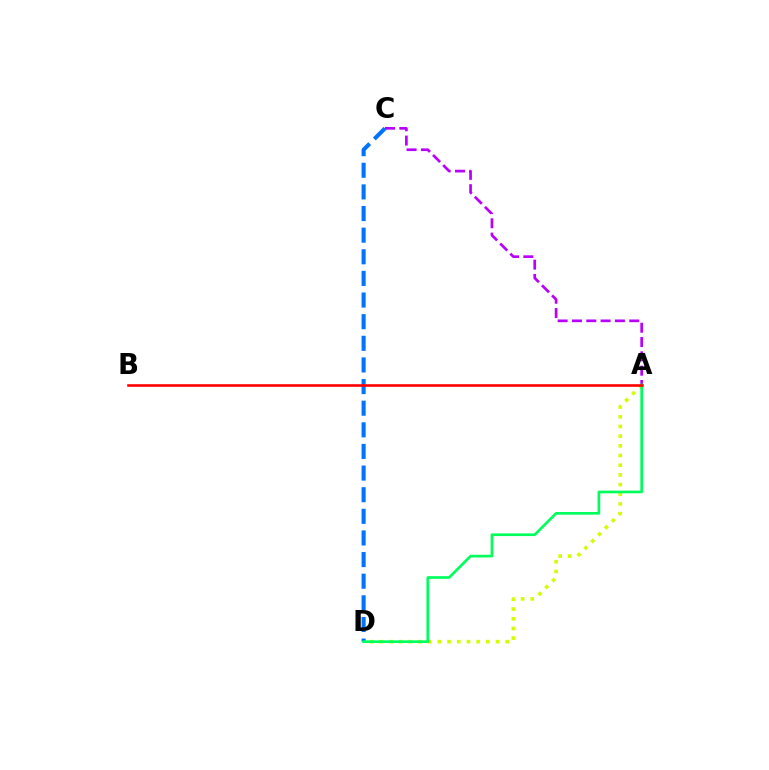{('A', 'C'): [{'color': '#b900ff', 'line_style': 'dashed', 'thickness': 1.95}], ('A', 'D'): [{'color': '#d1ff00', 'line_style': 'dotted', 'thickness': 2.63}, {'color': '#00ff5c', 'line_style': 'solid', 'thickness': 1.94}], ('C', 'D'): [{'color': '#0074ff', 'line_style': 'dashed', 'thickness': 2.94}], ('A', 'B'): [{'color': '#ff0000', 'line_style': 'solid', 'thickness': 1.88}]}